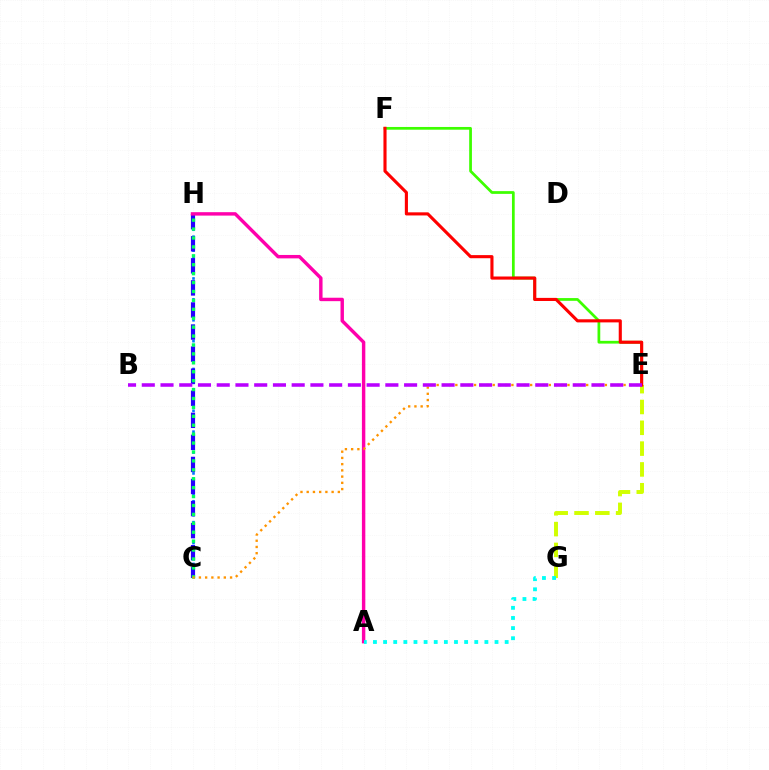{('C', 'H'): [{'color': '#0074ff', 'line_style': 'dotted', 'thickness': 1.89}, {'color': '#2500ff', 'line_style': 'dashed', 'thickness': 3.0}, {'color': '#00ff5c', 'line_style': 'dotted', 'thickness': 2.42}], ('E', 'F'): [{'color': '#3dff00', 'line_style': 'solid', 'thickness': 1.97}, {'color': '#ff0000', 'line_style': 'solid', 'thickness': 2.24}], ('E', 'G'): [{'color': '#d1ff00', 'line_style': 'dashed', 'thickness': 2.83}], ('A', 'H'): [{'color': '#ff00ac', 'line_style': 'solid', 'thickness': 2.46}], ('C', 'E'): [{'color': '#ff9400', 'line_style': 'dotted', 'thickness': 1.69}], ('B', 'E'): [{'color': '#b900ff', 'line_style': 'dashed', 'thickness': 2.55}], ('A', 'G'): [{'color': '#00fff6', 'line_style': 'dotted', 'thickness': 2.75}]}